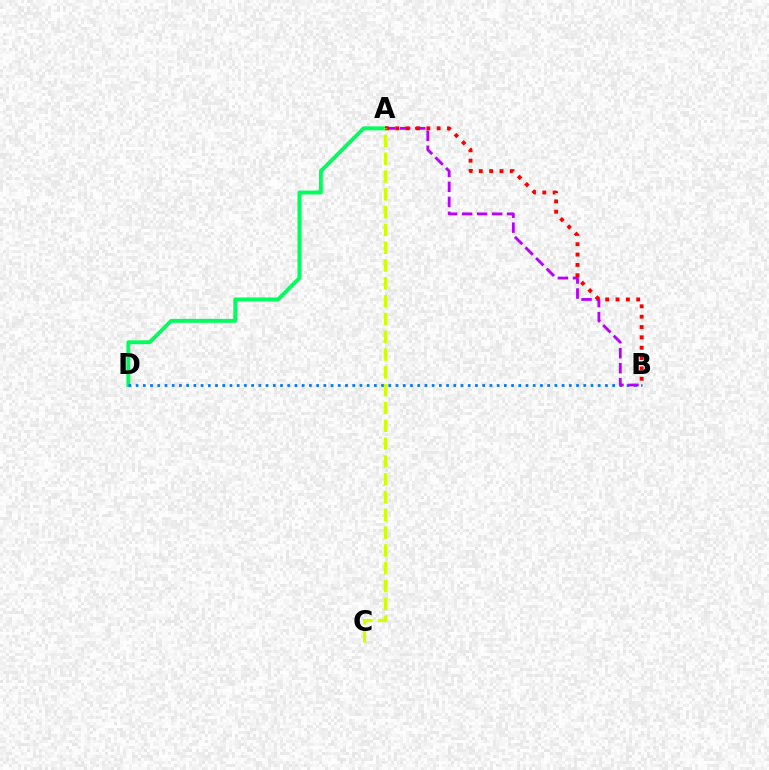{('A', 'D'): [{'color': '#00ff5c', 'line_style': 'solid', 'thickness': 2.81}], ('B', 'D'): [{'color': '#0074ff', 'line_style': 'dotted', 'thickness': 1.96}], ('A', 'B'): [{'color': '#b900ff', 'line_style': 'dashed', 'thickness': 2.04}, {'color': '#ff0000', 'line_style': 'dotted', 'thickness': 2.81}], ('A', 'C'): [{'color': '#d1ff00', 'line_style': 'dashed', 'thickness': 2.42}]}